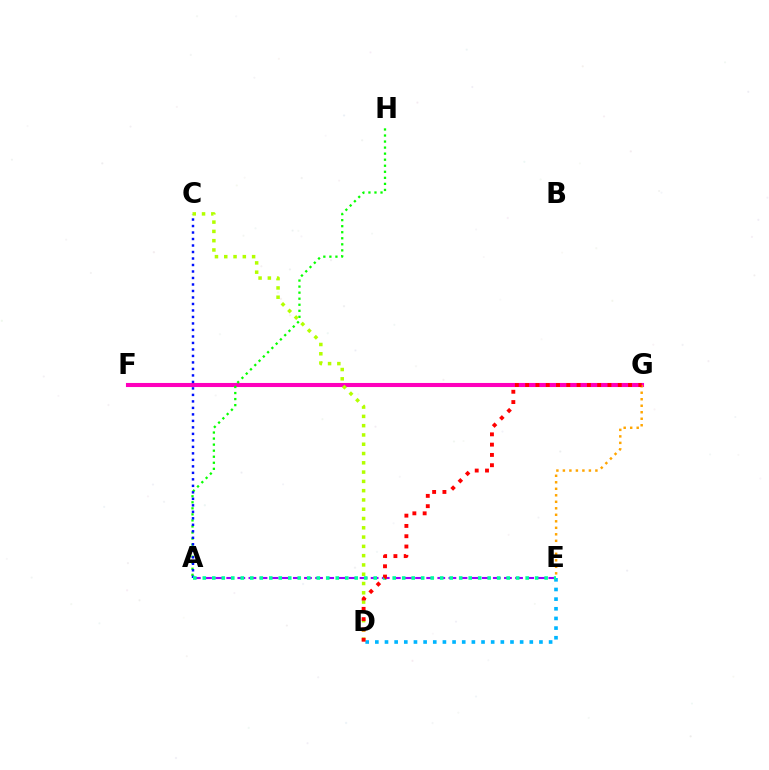{('F', 'G'): [{'color': '#ff00bd', 'line_style': 'solid', 'thickness': 2.94}], ('A', 'H'): [{'color': '#08ff00', 'line_style': 'dotted', 'thickness': 1.64}], ('D', 'E'): [{'color': '#00b5ff', 'line_style': 'dotted', 'thickness': 2.62}], ('A', 'E'): [{'color': '#9b00ff', 'line_style': 'dashed', 'thickness': 1.51}, {'color': '#00ff9d', 'line_style': 'dotted', 'thickness': 2.58}], ('A', 'C'): [{'color': '#0010ff', 'line_style': 'dotted', 'thickness': 1.76}], ('E', 'G'): [{'color': '#ffa500', 'line_style': 'dotted', 'thickness': 1.77}], ('C', 'D'): [{'color': '#b3ff00', 'line_style': 'dotted', 'thickness': 2.52}], ('D', 'G'): [{'color': '#ff0000', 'line_style': 'dotted', 'thickness': 2.8}]}